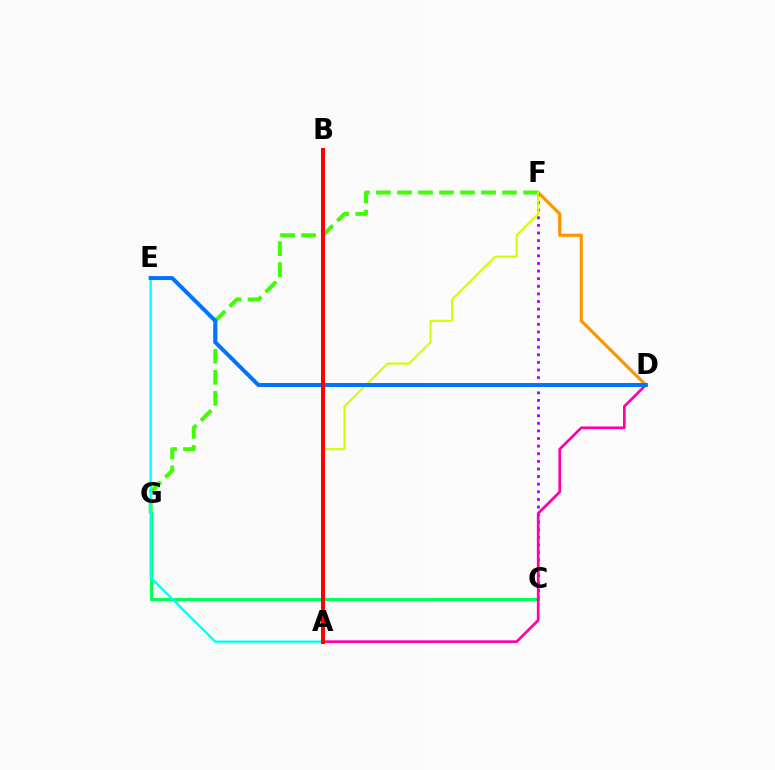{('D', 'F'): [{'color': '#ff9400', 'line_style': 'solid', 'thickness': 2.29}], ('F', 'G'): [{'color': '#3dff00', 'line_style': 'dashed', 'thickness': 2.86}], ('C', 'F'): [{'color': '#b900ff', 'line_style': 'dotted', 'thickness': 2.07}], ('C', 'G'): [{'color': '#00ff5c', 'line_style': 'solid', 'thickness': 2.21}], ('A', 'D'): [{'color': '#ff00ac', 'line_style': 'solid', 'thickness': 1.94}], ('A', 'F'): [{'color': '#d1ff00', 'line_style': 'solid', 'thickness': 1.5}], ('A', 'E'): [{'color': '#00fff6', 'line_style': 'solid', 'thickness': 1.66}], ('D', 'E'): [{'color': '#0074ff', 'line_style': 'solid', 'thickness': 2.86}], ('A', 'B'): [{'color': '#2500ff', 'line_style': 'solid', 'thickness': 2.85}, {'color': '#ff0000', 'line_style': 'solid', 'thickness': 2.85}]}